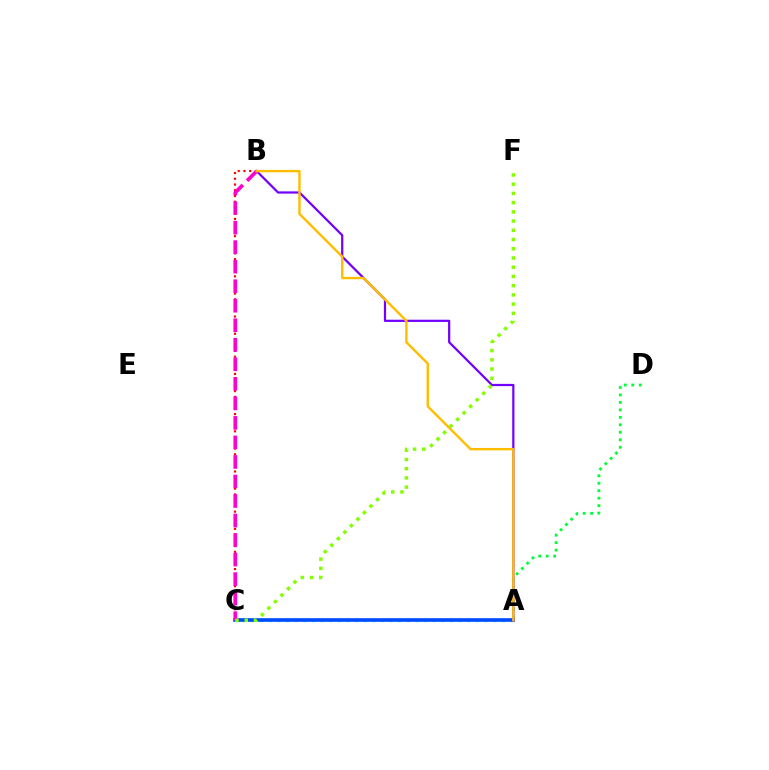{('A', 'C'): [{'color': '#00fff6', 'line_style': 'dotted', 'thickness': 2.34}, {'color': '#004bff', 'line_style': 'solid', 'thickness': 2.62}], ('B', 'C'): [{'color': '#ff0000', 'line_style': 'dotted', 'thickness': 1.56}, {'color': '#ff00cf', 'line_style': 'dashed', 'thickness': 2.65}], ('A', 'D'): [{'color': '#00ff39', 'line_style': 'dotted', 'thickness': 2.03}], ('A', 'B'): [{'color': '#7200ff', 'line_style': 'solid', 'thickness': 1.6}, {'color': '#ffbd00', 'line_style': 'solid', 'thickness': 1.73}], ('C', 'F'): [{'color': '#84ff00', 'line_style': 'dotted', 'thickness': 2.51}]}